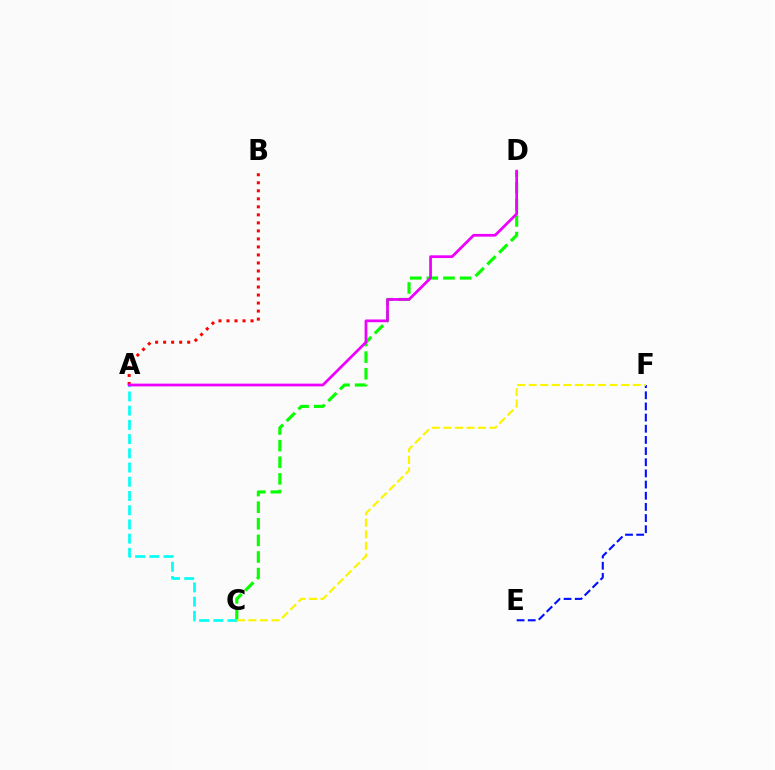{('C', 'D'): [{'color': '#08ff00', 'line_style': 'dashed', 'thickness': 2.26}], ('E', 'F'): [{'color': '#0010ff', 'line_style': 'dashed', 'thickness': 1.52}], ('A', 'B'): [{'color': '#ff0000', 'line_style': 'dotted', 'thickness': 2.18}], ('A', 'C'): [{'color': '#00fff6', 'line_style': 'dashed', 'thickness': 1.93}], ('C', 'F'): [{'color': '#fcf500', 'line_style': 'dashed', 'thickness': 1.57}], ('A', 'D'): [{'color': '#ee00ff', 'line_style': 'solid', 'thickness': 1.97}]}